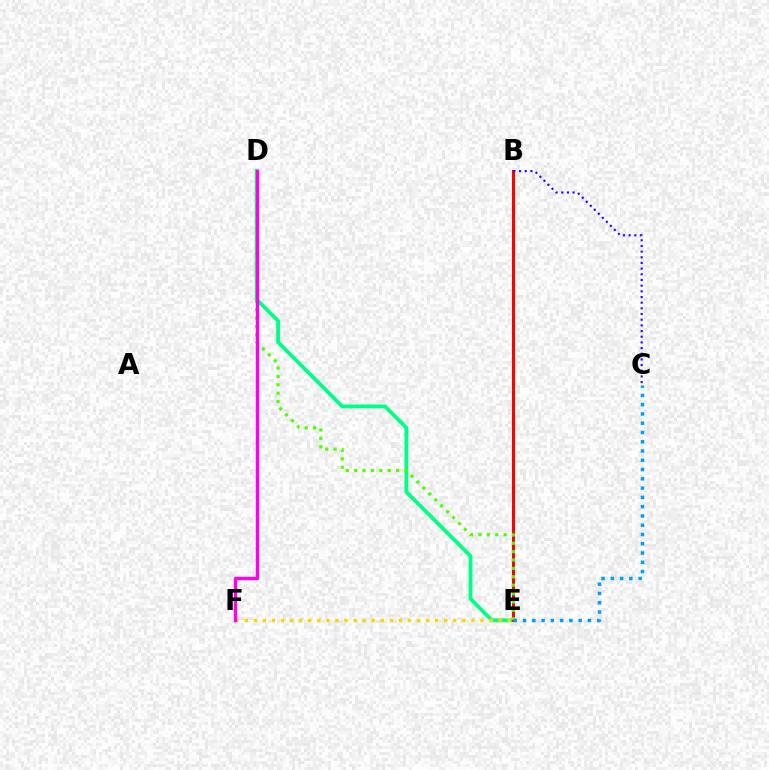{('D', 'E'): [{'color': '#00ff86', 'line_style': 'solid', 'thickness': 2.74}, {'color': '#4fff00', 'line_style': 'dotted', 'thickness': 2.28}], ('B', 'E'): [{'color': '#ff0000', 'line_style': 'solid', 'thickness': 2.2}], ('E', 'F'): [{'color': '#ffd500', 'line_style': 'dotted', 'thickness': 2.46}], ('C', 'E'): [{'color': '#009eff', 'line_style': 'dotted', 'thickness': 2.52}], ('D', 'F'): [{'color': '#ff00ed', 'line_style': 'solid', 'thickness': 2.43}], ('B', 'C'): [{'color': '#3700ff', 'line_style': 'dotted', 'thickness': 1.54}]}